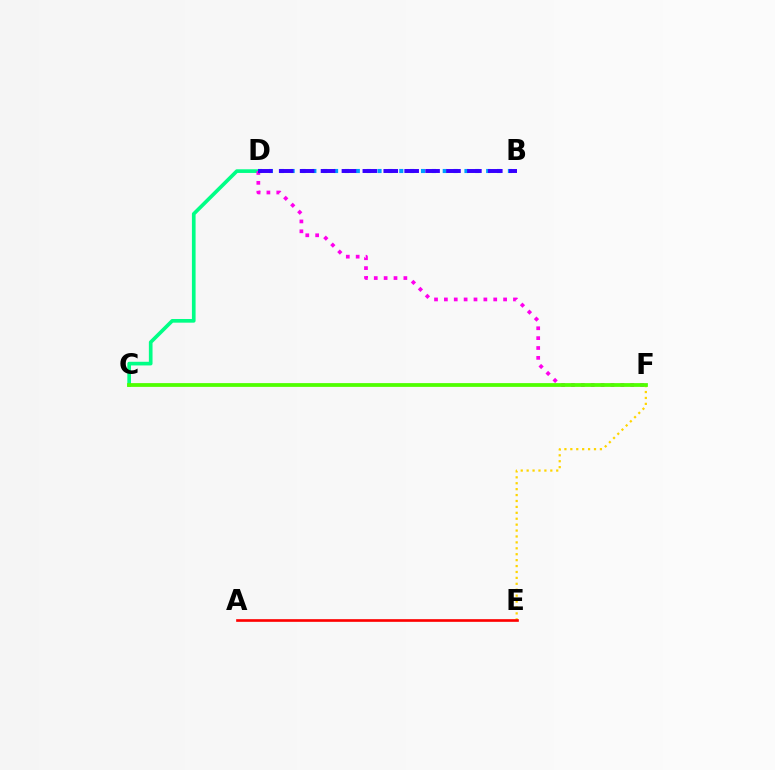{('C', 'D'): [{'color': '#00ff86', 'line_style': 'solid', 'thickness': 2.64}], ('D', 'F'): [{'color': '#ff00ed', 'line_style': 'dotted', 'thickness': 2.68}], ('E', 'F'): [{'color': '#ffd500', 'line_style': 'dotted', 'thickness': 1.61}], ('B', 'D'): [{'color': '#009eff', 'line_style': 'dotted', 'thickness': 2.95}, {'color': '#3700ff', 'line_style': 'dashed', 'thickness': 2.84}], ('A', 'E'): [{'color': '#ff0000', 'line_style': 'solid', 'thickness': 1.91}], ('C', 'F'): [{'color': '#4fff00', 'line_style': 'solid', 'thickness': 2.71}]}